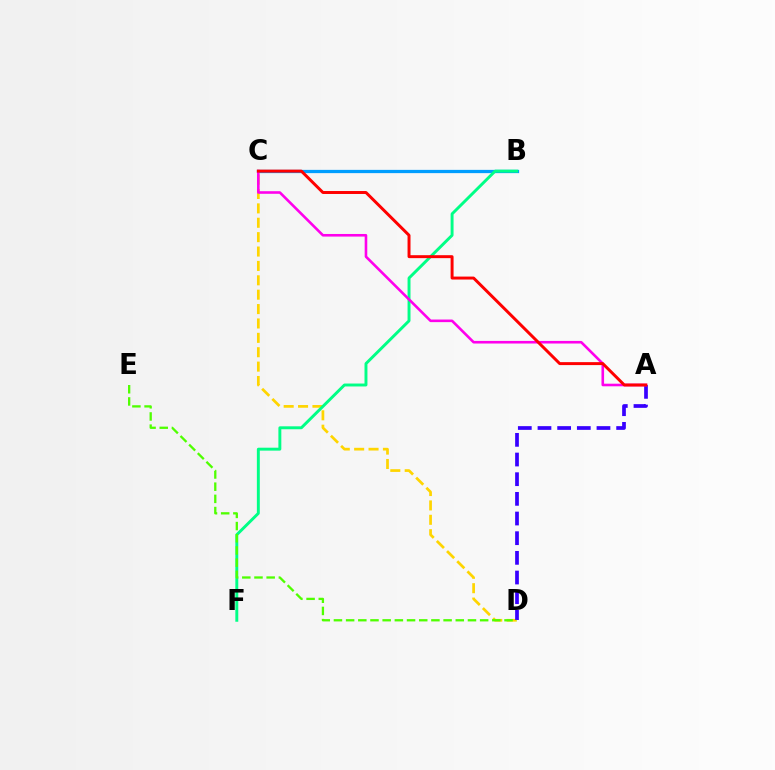{('C', 'D'): [{'color': '#ffd500', 'line_style': 'dashed', 'thickness': 1.95}], ('A', 'D'): [{'color': '#3700ff', 'line_style': 'dashed', 'thickness': 2.67}], ('B', 'C'): [{'color': '#009eff', 'line_style': 'solid', 'thickness': 2.35}], ('B', 'F'): [{'color': '#00ff86', 'line_style': 'solid', 'thickness': 2.11}], ('A', 'C'): [{'color': '#ff00ed', 'line_style': 'solid', 'thickness': 1.87}, {'color': '#ff0000', 'line_style': 'solid', 'thickness': 2.13}], ('D', 'E'): [{'color': '#4fff00', 'line_style': 'dashed', 'thickness': 1.66}]}